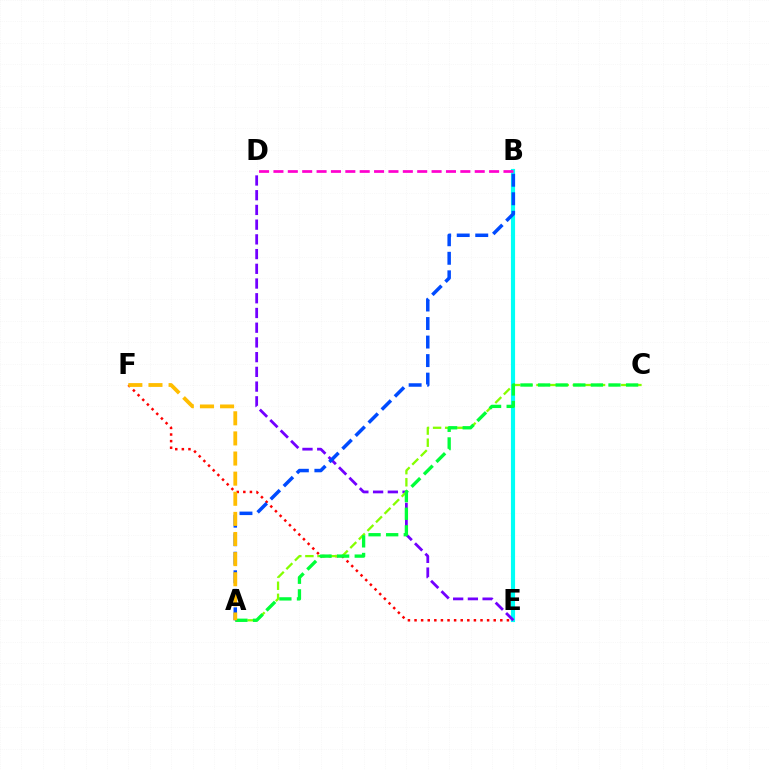{('B', 'E'): [{'color': '#00fff6', 'line_style': 'solid', 'thickness': 2.98}], ('E', 'F'): [{'color': '#ff0000', 'line_style': 'dotted', 'thickness': 1.79}], ('D', 'E'): [{'color': '#7200ff', 'line_style': 'dashed', 'thickness': 2.0}], ('A', 'C'): [{'color': '#84ff00', 'line_style': 'dashed', 'thickness': 1.65}, {'color': '#00ff39', 'line_style': 'dashed', 'thickness': 2.39}], ('B', 'D'): [{'color': '#ff00cf', 'line_style': 'dashed', 'thickness': 1.95}], ('A', 'B'): [{'color': '#004bff', 'line_style': 'dashed', 'thickness': 2.52}], ('A', 'F'): [{'color': '#ffbd00', 'line_style': 'dashed', 'thickness': 2.73}]}